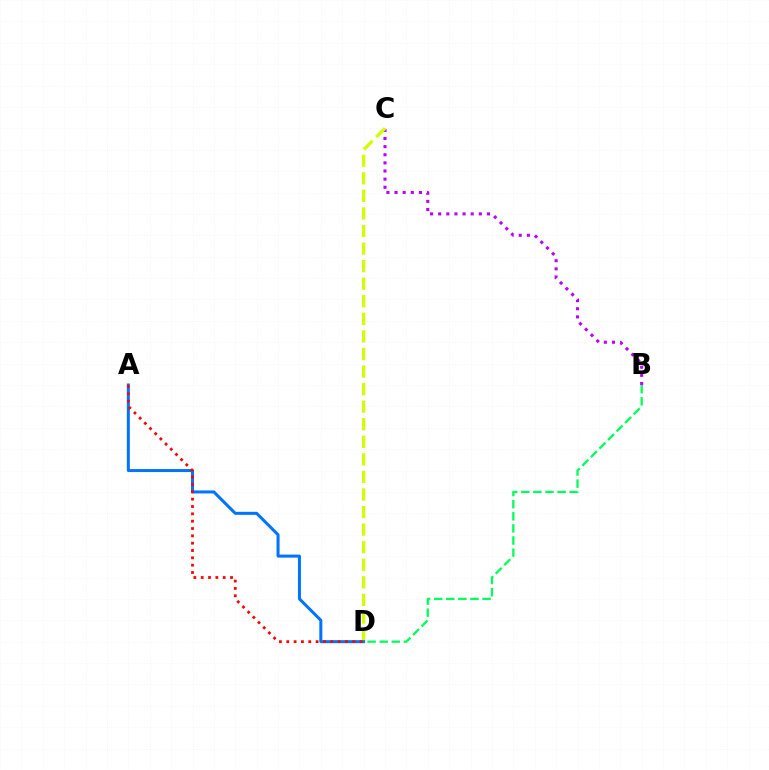{('B', 'C'): [{'color': '#b900ff', 'line_style': 'dotted', 'thickness': 2.21}], ('C', 'D'): [{'color': '#d1ff00', 'line_style': 'dashed', 'thickness': 2.39}], ('A', 'D'): [{'color': '#0074ff', 'line_style': 'solid', 'thickness': 2.17}, {'color': '#ff0000', 'line_style': 'dotted', 'thickness': 1.99}], ('B', 'D'): [{'color': '#00ff5c', 'line_style': 'dashed', 'thickness': 1.64}]}